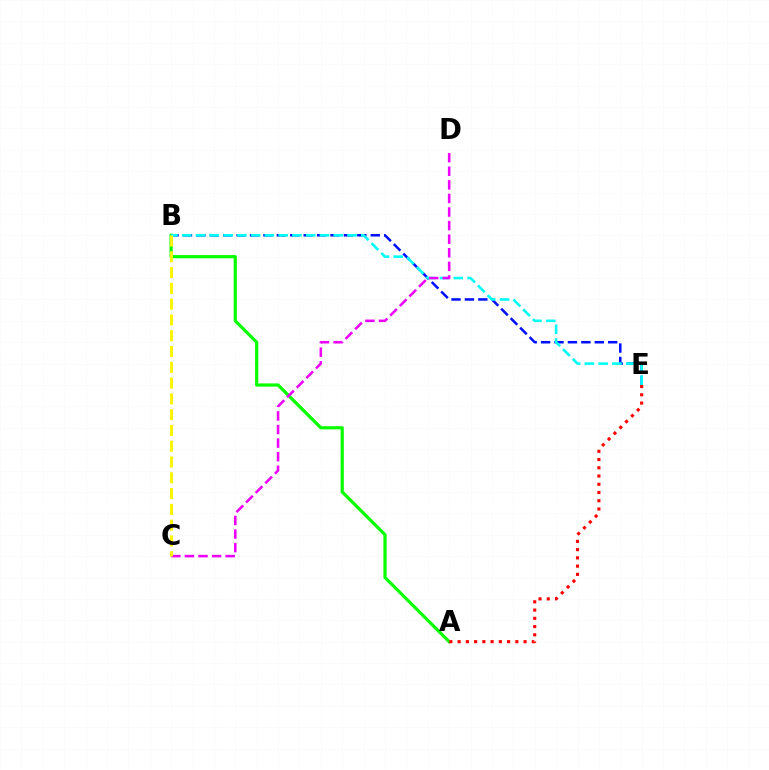{('A', 'B'): [{'color': '#08ff00', 'line_style': 'solid', 'thickness': 2.3}], ('A', 'E'): [{'color': '#ff0000', 'line_style': 'dotted', 'thickness': 2.24}], ('B', 'E'): [{'color': '#0010ff', 'line_style': 'dashed', 'thickness': 1.82}, {'color': '#00fff6', 'line_style': 'dashed', 'thickness': 1.87}], ('C', 'D'): [{'color': '#ee00ff', 'line_style': 'dashed', 'thickness': 1.85}], ('B', 'C'): [{'color': '#fcf500', 'line_style': 'dashed', 'thickness': 2.14}]}